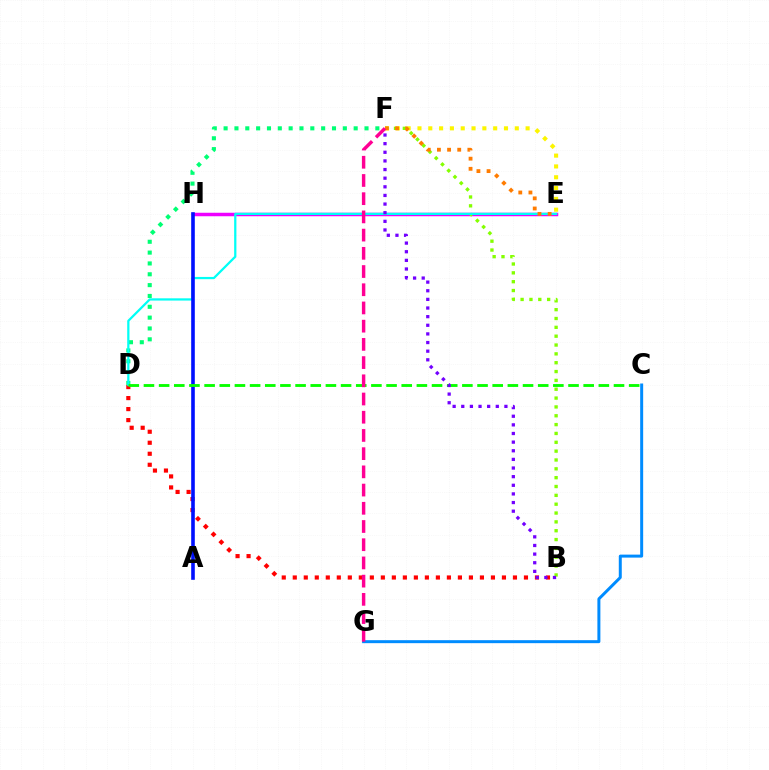{('E', 'H'): [{'color': '#ee00ff', 'line_style': 'solid', 'thickness': 2.51}], ('D', 'F'): [{'color': '#00ff74', 'line_style': 'dotted', 'thickness': 2.94}], ('C', 'G'): [{'color': '#008cff', 'line_style': 'solid', 'thickness': 2.15}], ('E', 'F'): [{'color': '#fcf500', 'line_style': 'dotted', 'thickness': 2.94}, {'color': '#ff7c00', 'line_style': 'dotted', 'thickness': 2.76}], ('B', 'F'): [{'color': '#84ff00', 'line_style': 'dotted', 'thickness': 2.4}, {'color': '#7200ff', 'line_style': 'dotted', 'thickness': 2.34}], ('B', 'D'): [{'color': '#ff0000', 'line_style': 'dotted', 'thickness': 2.99}], ('D', 'E'): [{'color': '#00fff6', 'line_style': 'solid', 'thickness': 1.62}], ('A', 'H'): [{'color': '#0010ff', 'line_style': 'solid', 'thickness': 2.6}], ('C', 'D'): [{'color': '#08ff00', 'line_style': 'dashed', 'thickness': 2.06}], ('F', 'G'): [{'color': '#ff0094', 'line_style': 'dashed', 'thickness': 2.47}]}